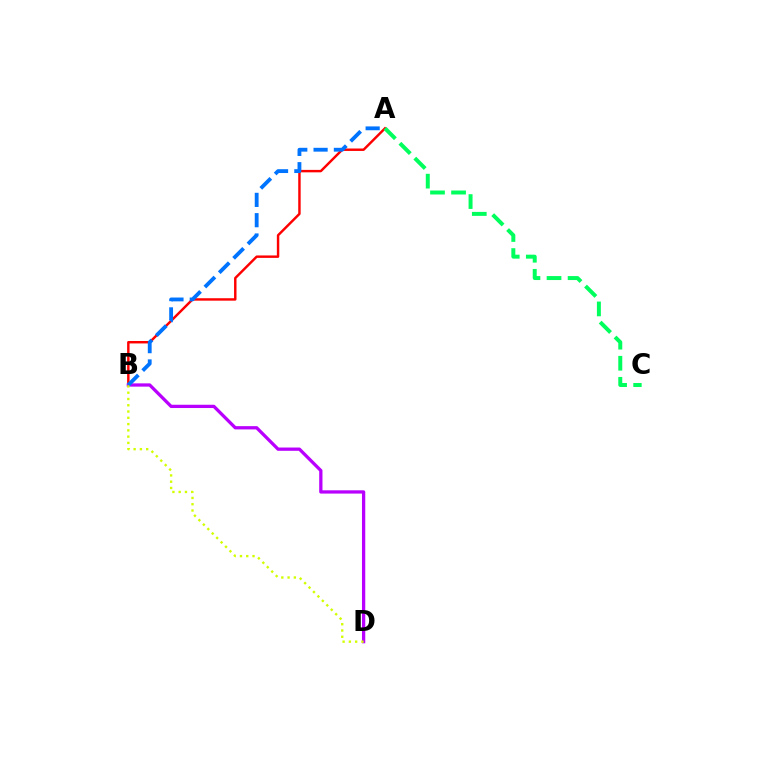{('A', 'B'): [{'color': '#ff0000', 'line_style': 'solid', 'thickness': 1.76}, {'color': '#0074ff', 'line_style': 'dashed', 'thickness': 2.76}], ('A', 'C'): [{'color': '#00ff5c', 'line_style': 'dashed', 'thickness': 2.86}], ('B', 'D'): [{'color': '#b900ff', 'line_style': 'solid', 'thickness': 2.36}, {'color': '#d1ff00', 'line_style': 'dotted', 'thickness': 1.7}]}